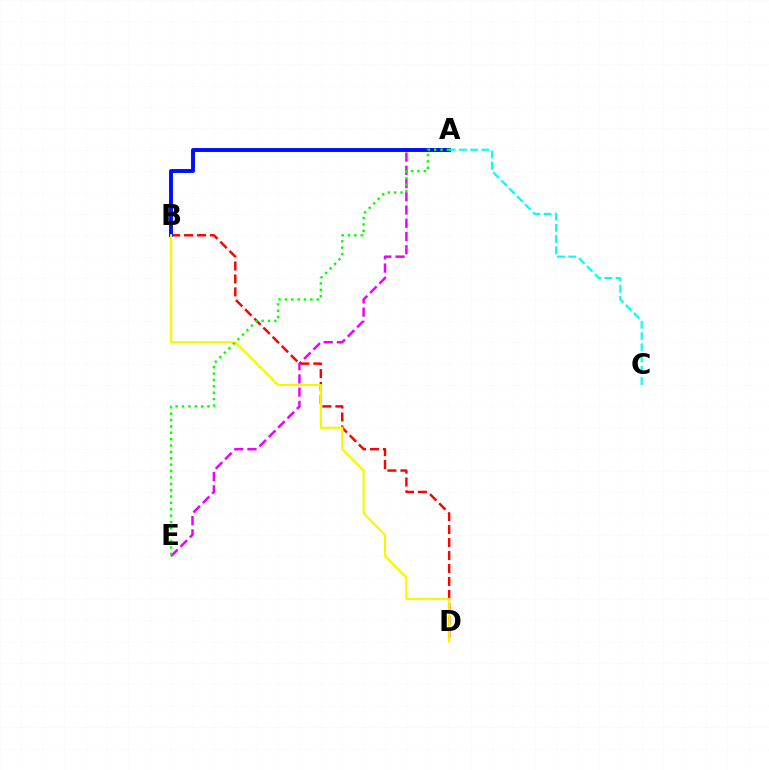{('A', 'E'): [{'color': '#ee00ff', 'line_style': 'dashed', 'thickness': 1.8}, {'color': '#08ff00', 'line_style': 'dotted', 'thickness': 1.73}], ('B', 'D'): [{'color': '#ff0000', 'line_style': 'dashed', 'thickness': 1.76}, {'color': '#fcf500', 'line_style': 'solid', 'thickness': 1.56}], ('A', 'B'): [{'color': '#0010ff', 'line_style': 'solid', 'thickness': 2.83}], ('A', 'C'): [{'color': '#00fff6', 'line_style': 'dashed', 'thickness': 1.53}]}